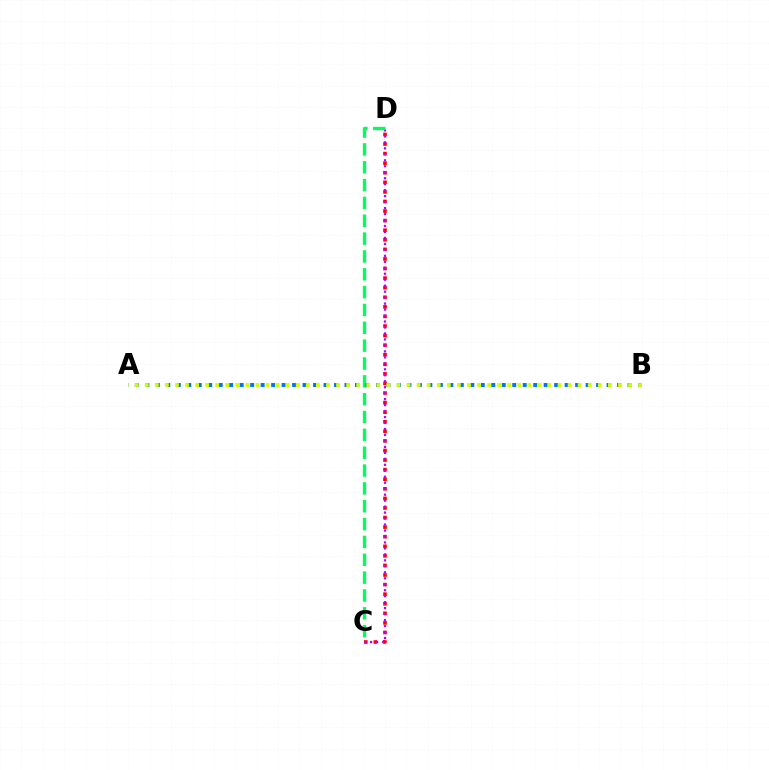{('C', 'D'): [{'color': '#ff0000', 'line_style': 'dotted', 'thickness': 2.6}, {'color': '#b900ff', 'line_style': 'dotted', 'thickness': 1.62}, {'color': '#00ff5c', 'line_style': 'dashed', 'thickness': 2.42}], ('A', 'B'): [{'color': '#0074ff', 'line_style': 'dotted', 'thickness': 2.85}, {'color': '#d1ff00', 'line_style': 'dotted', 'thickness': 2.74}]}